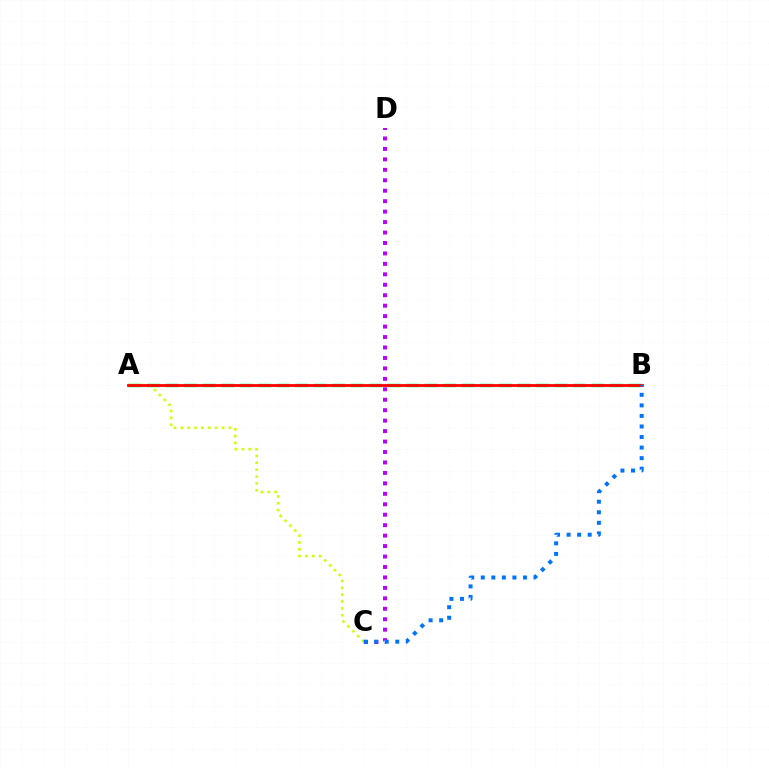{('A', 'B'): [{'color': '#00ff5c', 'line_style': 'dashed', 'thickness': 2.51}, {'color': '#ff0000', 'line_style': 'solid', 'thickness': 2.01}], ('A', 'C'): [{'color': '#d1ff00', 'line_style': 'dotted', 'thickness': 1.87}], ('C', 'D'): [{'color': '#b900ff', 'line_style': 'dotted', 'thickness': 2.84}], ('B', 'C'): [{'color': '#0074ff', 'line_style': 'dotted', 'thickness': 2.87}]}